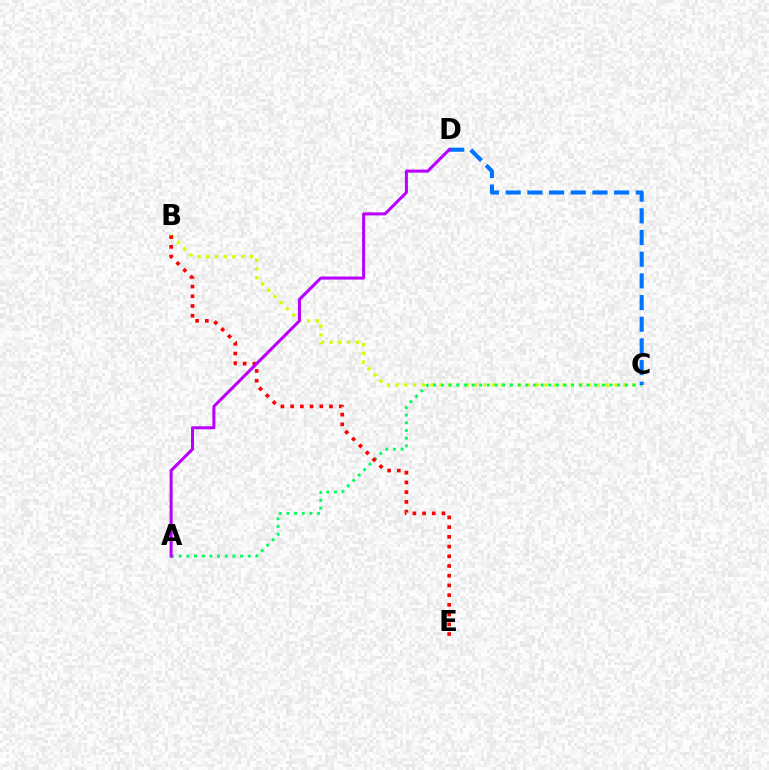{('B', 'C'): [{'color': '#d1ff00', 'line_style': 'dotted', 'thickness': 2.38}], ('A', 'C'): [{'color': '#00ff5c', 'line_style': 'dotted', 'thickness': 2.08}], ('C', 'D'): [{'color': '#0074ff', 'line_style': 'dashed', 'thickness': 2.95}], ('B', 'E'): [{'color': '#ff0000', 'line_style': 'dotted', 'thickness': 2.64}], ('A', 'D'): [{'color': '#b900ff', 'line_style': 'solid', 'thickness': 2.18}]}